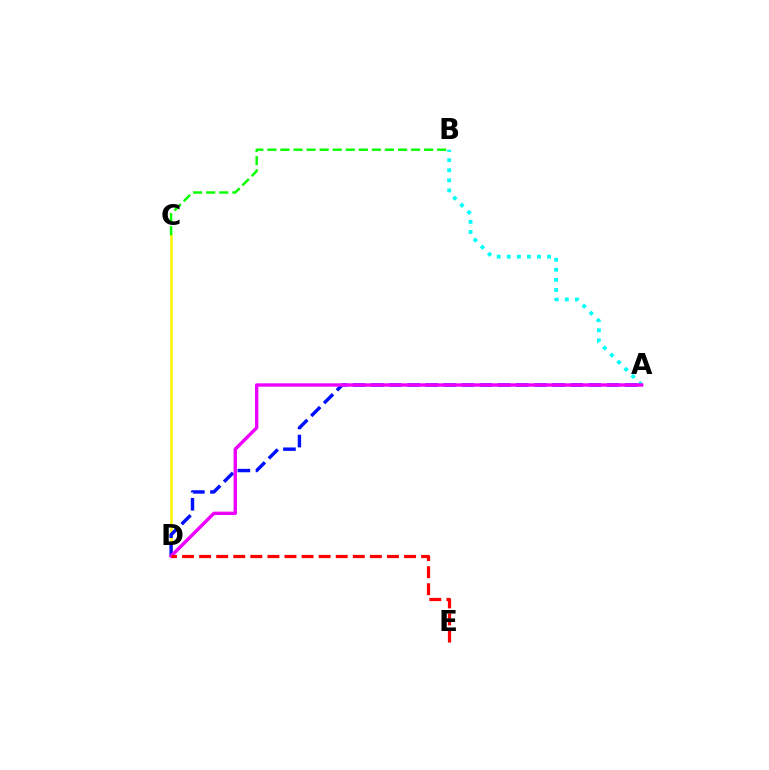{('A', 'B'): [{'color': '#00fff6', 'line_style': 'dotted', 'thickness': 2.74}], ('C', 'D'): [{'color': '#fcf500', 'line_style': 'solid', 'thickness': 1.82}], ('B', 'C'): [{'color': '#08ff00', 'line_style': 'dashed', 'thickness': 1.77}], ('A', 'D'): [{'color': '#0010ff', 'line_style': 'dashed', 'thickness': 2.46}, {'color': '#ee00ff', 'line_style': 'solid', 'thickness': 2.44}], ('D', 'E'): [{'color': '#ff0000', 'line_style': 'dashed', 'thickness': 2.32}]}